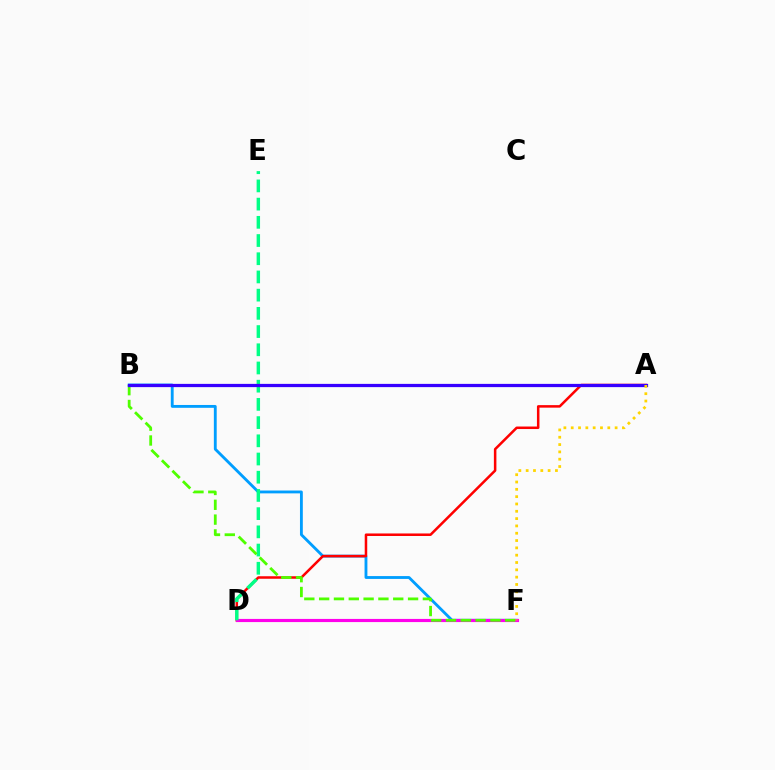{('B', 'F'): [{'color': '#009eff', 'line_style': 'solid', 'thickness': 2.05}, {'color': '#4fff00', 'line_style': 'dashed', 'thickness': 2.01}], ('A', 'D'): [{'color': '#ff0000', 'line_style': 'solid', 'thickness': 1.81}], ('D', 'F'): [{'color': '#ff00ed', 'line_style': 'solid', 'thickness': 2.27}], ('D', 'E'): [{'color': '#00ff86', 'line_style': 'dashed', 'thickness': 2.47}], ('A', 'B'): [{'color': '#3700ff', 'line_style': 'solid', 'thickness': 2.34}], ('A', 'F'): [{'color': '#ffd500', 'line_style': 'dotted', 'thickness': 1.99}]}